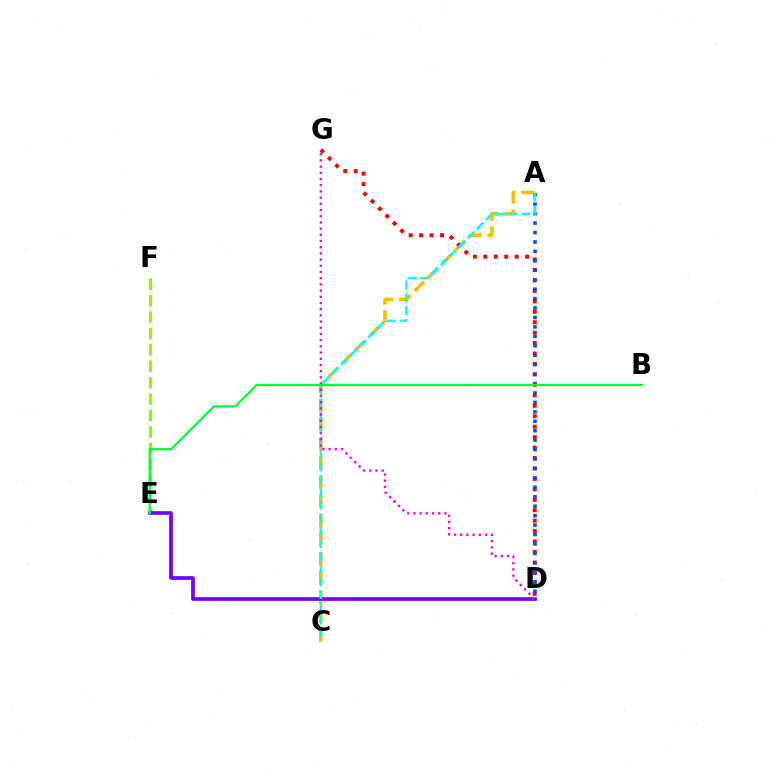{('A', 'C'): [{'color': '#ffbd00', 'line_style': 'dashed', 'thickness': 2.6}, {'color': '#00fff6', 'line_style': 'dashed', 'thickness': 1.74}], ('E', 'F'): [{'color': '#84ff00', 'line_style': 'dashed', 'thickness': 2.23}], ('D', 'G'): [{'color': '#ff0000', 'line_style': 'dotted', 'thickness': 2.84}, {'color': '#ff00cf', 'line_style': 'dotted', 'thickness': 1.68}], ('A', 'D'): [{'color': '#004bff', 'line_style': 'dotted', 'thickness': 2.56}], ('D', 'E'): [{'color': '#7200ff', 'line_style': 'solid', 'thickness': 2.65}], ('B', 'E'): [{'color': '#00ff39', 'line_style': 'solid', 'thickness': 1.64}]}